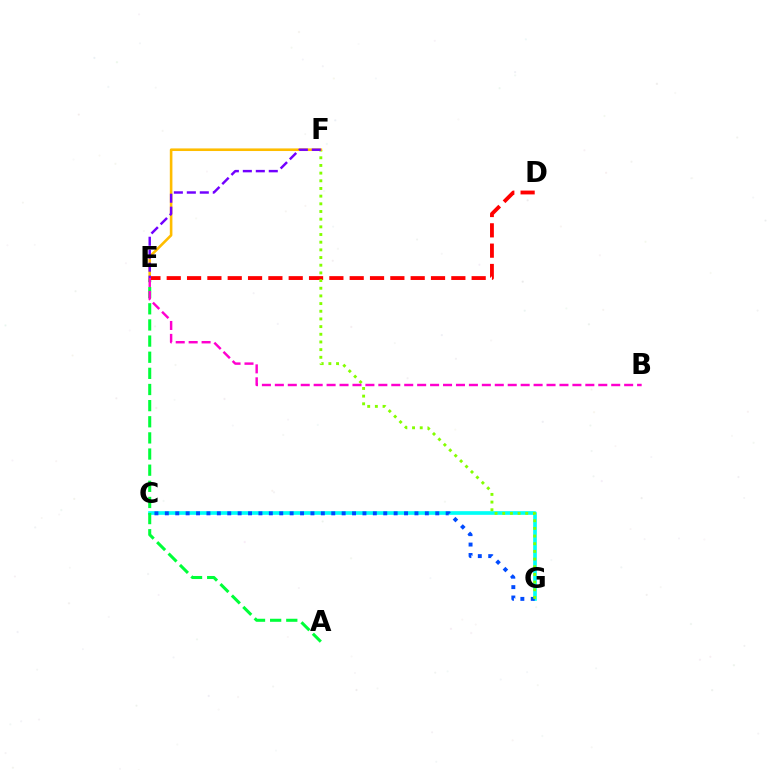{('C', 'G'): [{'color': '#00fff6', 'line_style': 'solid', 'thickness': 2.63}, {'color': '#004bff', 'line_style': 'dotted', 'thickness': 2.83}], ('A', 'E'): [{'color': '#00ff39', 'line_style': 'dashed', 'thickness': 2.19}], ('D', 'E'): [{'color': '#ff0000', 'line_style': 'dashed', 'thickness': 2.76}], ('F', 'G'): [{'color': '#84ff00', 'line_style': 'dotted', 'thickness': 2.09}], ('E', 'F'): [{'color': '#ffbd00', 'line_style': 'solid', 'thickness': 1.88}, {'color': '#7200ff', 'line_style': 'dashed', 'thickness': 1.76}], ('B', 'E'): [{'color': '#ff00cf', 'line_style': 'dashed', 'thickness': 1.76}]}